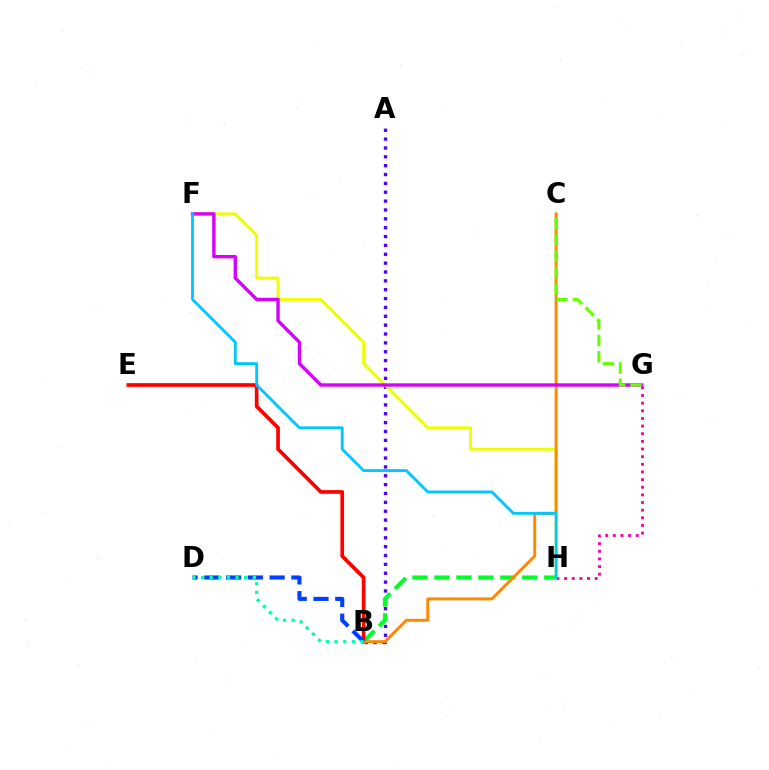{('A', 'B'): [{'color': '#4f00ff', 'line_style': 'dotted', 'thickness': 2.41}], ('F', 'H'): [{'color': '#eeff00', 'line_style': 'solid', 'thickness': 2.12}, {'color': '#00c7ff', 'line_style': 'solid', 'thickness': 2.05}], ('B', 'H'): [{'color': '#00ff27', 'line_style': 'dashed', 'thickness': 2.98}], ('B', 'E'): [{'color': '#ff0000', 'line_style': 'solid', 'thickness': 2.66}], ('B', 'C'): [{'color': '#ff8800', 'line_style': 'solid', 'thickness': 2.12}], ('G', 'H'): [{'color': '#ff00a0', 'line_style': 'dotted', 'thickness': 2.08}], ('F', 'G'): [{'color': '#d600ff', 'line_style': 'solid', 'thickness': 2.43}], ('C', 'G'): [{'color': '#66ff00', 'line_style': 'dashed', 'thickness': 2.22}], ('B', 'D'): [{'color': '#003fff', 'line_style': 'dashed', 'thickness': 2.96}, {'color': '#00ffaf', 'line_style': 'dotted', 'thickness': 2.35}]}